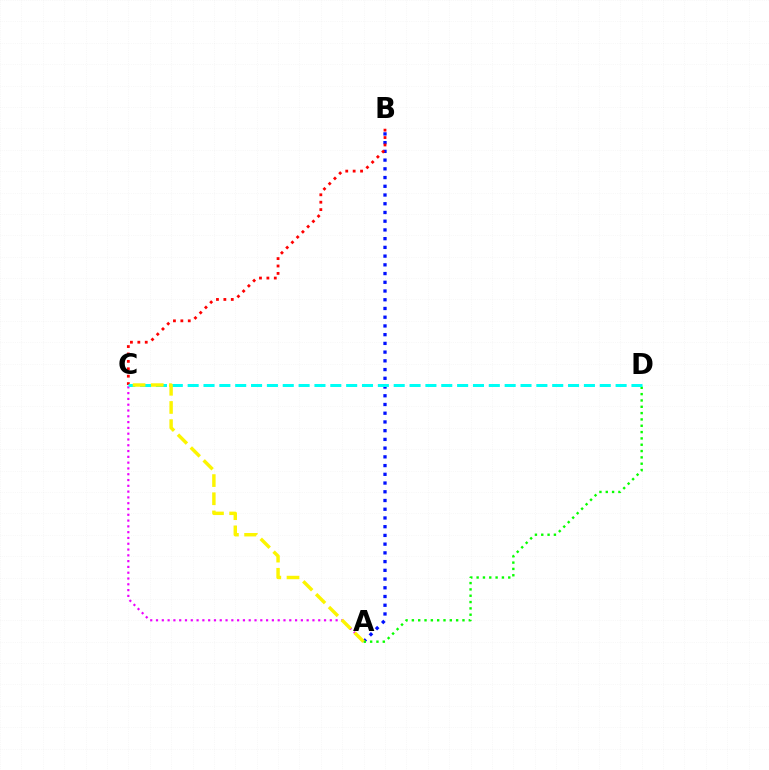{('A', 'B'): [{'color': '#0010ff', 'line_style': 'dotted', 'thickness': 2.37}], ('A', 'C'): [{'color': '#ee00ff', 'line_style': 'dotted', 'thickness': 1.57}, {'color': '#fcf500', 'line_style': 'dashed', 'thickness': 2.47}], ('B', 'C'): [{'color': '#ff0000', 'line_style': 'dotted', 'thickness': 2.01}], ('A', 'D'): [{'color': '#08ff00', 'line_style': 'dotted', 'thickness': 1.72}], ('C', 'D'): [{'color': '#00fff6', 'line_style': 'dashed', 'thickness': 2.15}]}